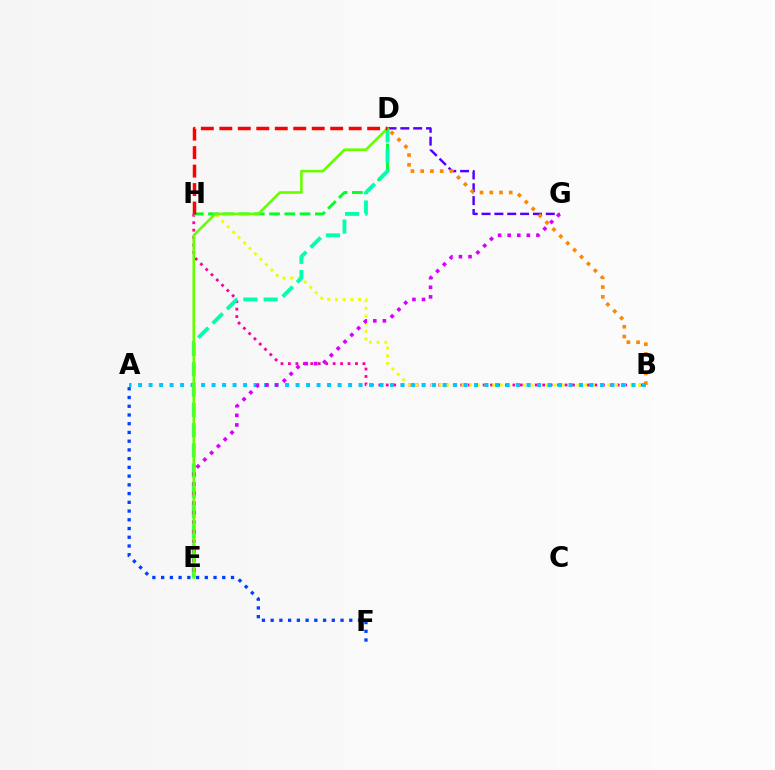{('D', 'G'): [{'color': '#4f00ff', 'line_style': 'dashed', 'thickness': 1.75}], ('B', 'H'): [{'color': '#ff00a0', 'line_style': 'dotted', 'thickness': 2.02}, {'color': '#eeff00', 'line_style': 'dotted', 'thickness': 2.09}], ('B', 'D'): [{'color': '#ff8800', 'line_style': 'dotted', 'thickness': 2.65}], ('A', 'F'): [{'color': '#003fff', 'line_style': 'dotted', 'thickness': 2.37}], ('A', 'B'): [{'color': '#00c7ff', 'line_style': 'dotted', 'thickness': 2.85}], ('D', 'H'): [{'color': '#00ff27', 'line_style': 'dashed', 'thickness': 2.08}, {'color': '#ff0000', 'line_style': 'dashed', 'thickness': 2.51}], ('D', 'E'): [{'color': '#00ffaf', 'line_style': 'dashed', 'thickness': 2.75}, {'color': '#66ff00', 'line_style': 'solid', 'thickness': 1.87}], ('E', 'G'): [{'color': '#d600ff', 'line_style': 'dotted', 'thickness': 2.61}]}